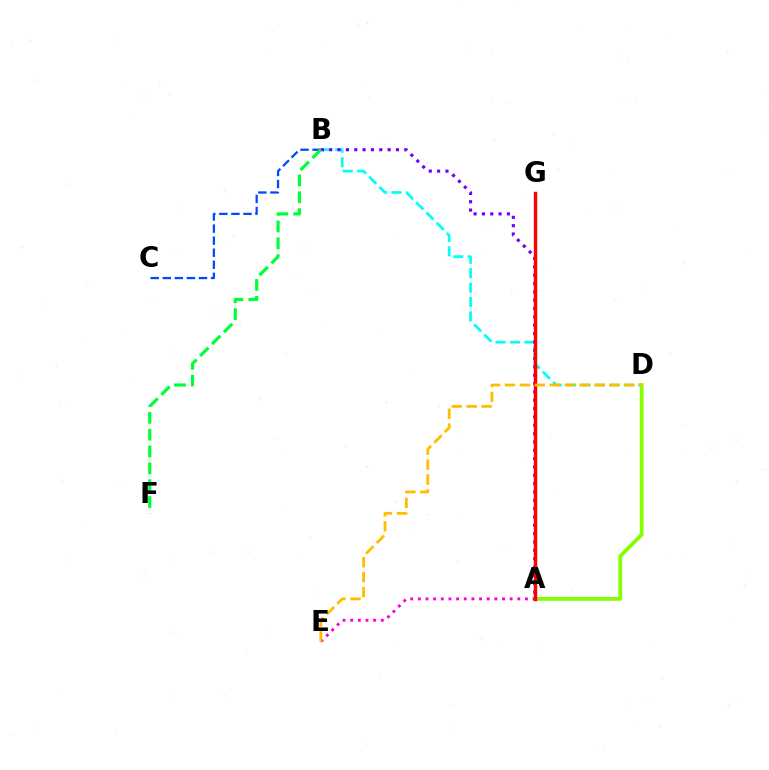{('B', 'D'): [{'color': '#00fff6', 'line_style': 'dashed', 'thickness': 1.96}], ('A', 'D'): [{'color': '#84ff00', 'line_style': 'solid', 'thickness': 2.7}], ('A', 'B'): [{'color': '#7200ff', 'line_style': 'dotted', 'thickness': 2.27}], ('B', 'C'): [{'color': '#004bff', 'line_style': 'dashed', 'thickness': 1.64}], ('B', 'F'): [{'color': '#00ff39', 'line_style': 'dashed', 'thickness': 2.29}], ('A', 'E'): [{'color': '#ff00cf', 'line_style': 'dotted', 'thickness': 2.08}], ('A', 'G'): [{'color': '#ff0000', 'line_style': 'solid', 'thickness': 2.47}], ('D', 'E'): [{'color': '#ffbd00', 'line_style': 'dashed', 'thickness': 2.03}]}